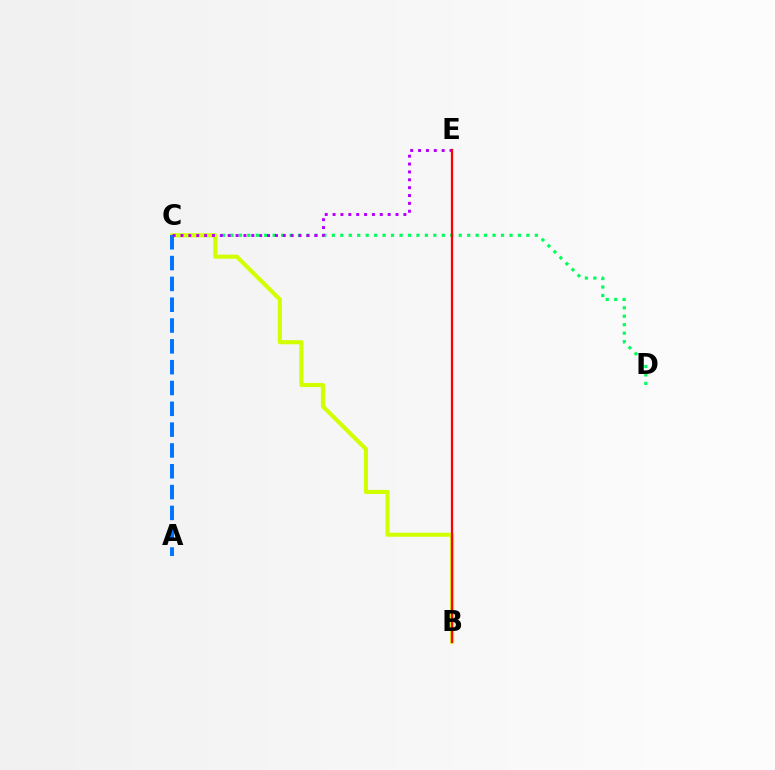{('C', 'D'): [{'color': '#00ff5c', 'line_style': 'dotted', 'thickness': 2.3}], ('B', 'C'): [{'color': '#d1ff00', 'line_style': 'solid', 'thickness': 2.96}], ('A', 'C'): [{'color': '#0074ff', 'line_style': 'dashed', 'thickness': 2.83}], ('C', 'E'): [{'color': '#b900ff', 'line_style': 'dotted', 'thickness': 2.14}], ('B', 'E'): [{'color': '#ff0000', 'line_style': 'solid', 'thickness': 1.62}]}